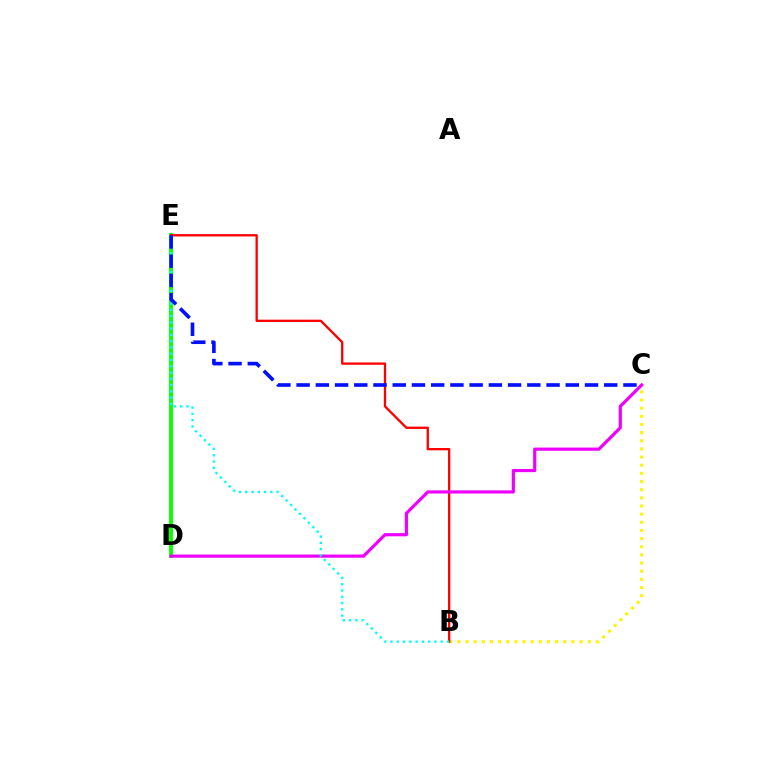{('D', 'E'): [{'color': '#08ff00', 'line_style': 'solid', 'thickness': 2.79}], ('B', 'C'): [{'color': '#fcf500', 'line_style': 'dotted', 'thickness': 2.21}], ('B', 'E'): [{'color': '#ff0000', 'line_style': 'solid', 'thickness': 1.66}, {'color': '#00fff6', 'line_style': 'dotted', 'thickness': 1.71}], ('C', 'D'): [{'color': '#ee00ff', 'line_style': 'solid', 'thickness': 2.29}], ('C', 'E'): [{'color': '#0010ff', 'line_style': 'dashed', 'thickness': 2.61}]}